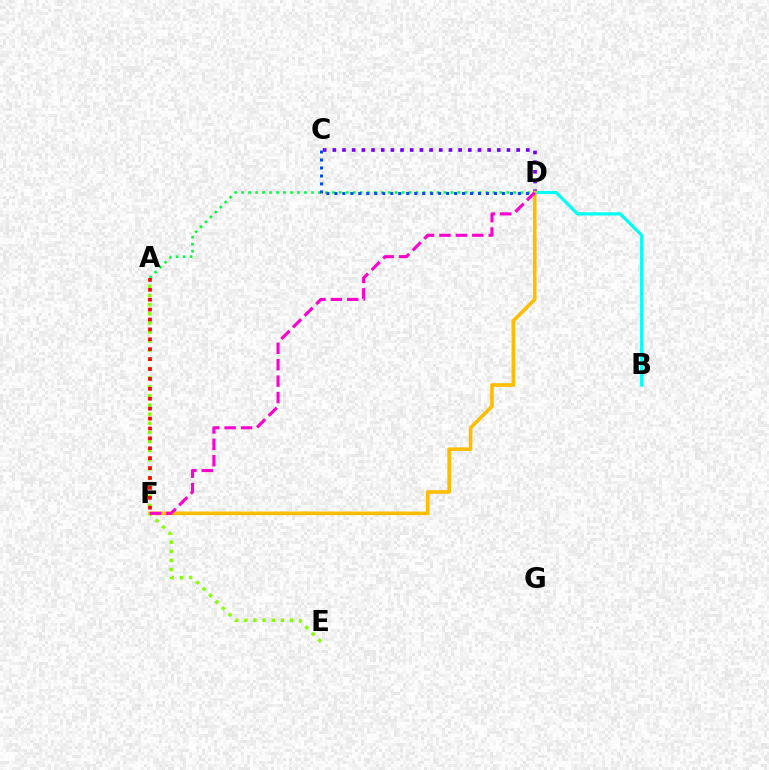{('A', 'D'): [{'color': '#00ff39', 'line_style': 'dotted', 'thickness': 1.9}], ('C', 'D'): [{'color': '#004bff', 'line_style': 'dotted', 'thickness': 2.17}, {'color': '#7200ff', 'line_style': 'dotted', 'thickness': 2.63}], ('B', 'D'): [{'color': '#00fff6', 'line_style': 'solid', 'thickness': 2.3}], ('D', 'F'): [{'color': '#ffbd00', 'line_style': 'solid', 'thickness': 2.6}, {'color': '#ff00cf', 'line_style': 'dashed', 'thickness': 2.23}], ('A', 'E'): [{'color': '#84ff00', 'line_style': 'dotted', 'thickness': 2.48}], ('A', 'F'): [{'color': '#ff0000', 'line_style': 'dotted', 'thickness': 2.69}]}